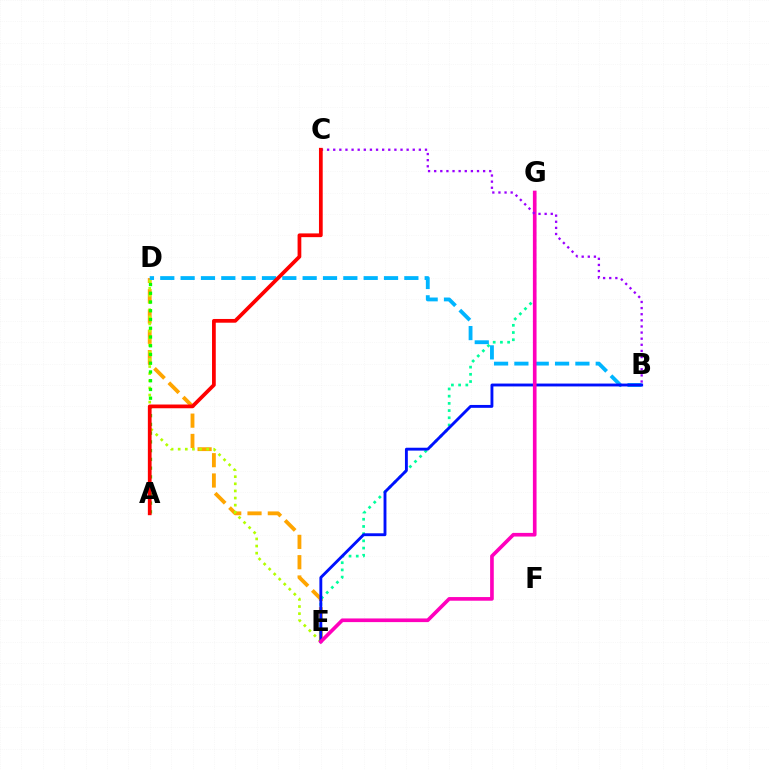{('D', 'E'): [{'color': '#ffa500', 'line_style': 'dashed', 'thickness': 2.76}, {'color': '#b3ff00', 'line_style': 'dotted', 'thickness': 1.93}], ('B', 'D'): [{'color': '#00b5ff', 'line_style': 'dashed', 'thickness': 2.76}], ('E', 'G'): [{'color': '#00ff9d', 'line_style': 'dotted', 'thickness': 1.96}, {'color': '#ff00bd', 'line_style': 'solid', 'thickness': 2.63}], ('B', 'E'): [{'color': '#0010ff', 'line_style': 'solid', 'thickness': 2.07}], ('A', 'D'): [{'color': '#08ff00', 'line_style': 'dotted', 'thickness': 2.38}], ('B', 'C'): [{'color': '#9b00ff', 'line_style': 'dotted', 'thickness': 1.66}], ('A', 'C'): [{'color': '#ff0000', 'line_style': 'solid', 'thickness': 2.69}]}